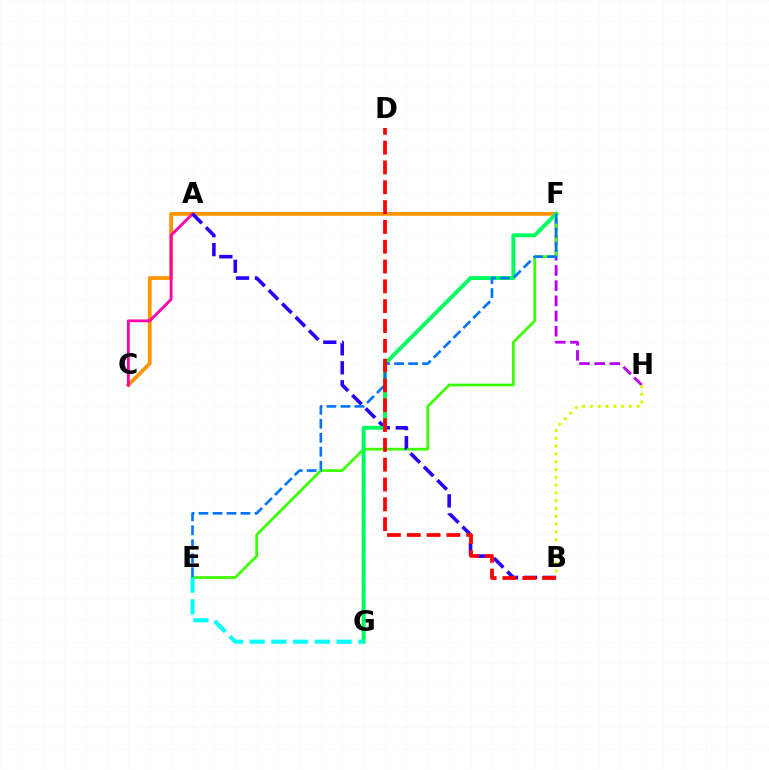{('C', 'F'): [{'color': '#ff9400', 'line_style': 'solid', 'thickness': 2.69}], ('F', 'H'): [{'color': '#b900ff', 'line_style': 'dashed', 'thickness': 2.06}], ('A', 'C'): [{'color': '#ff00ac', 'line_style': 'solid', 'thickness': 2.02}], ('E', 'F'): [{'color': '#3dff00', 'line_style': 'solid', 'thickness': 1.97}, {'color': '#0074ff', 'line_style': 'dashed', 'thickness': 1.9}], ('A', 'B'): [{'color': '#2500ff', 'line_style': 'dashed', 'thickness': 2.58}], ('F', 'G'): [{'color': '#00ff5c', 'line_style': 'solid', 'thickness': 2.81}], ('E', 'G'): [{'color': '#00fff6', 'line_style': 'dashed', 'thickness': 2.95}], ('B', 'H'): [{'color': '#d1ff00', 'line_style': 'dotted', 'thickness': 2.12}], ('B', 'D'): [{'color': '#ff0000', 'line_style': 'dashed', 'thickness': 2.69}]}